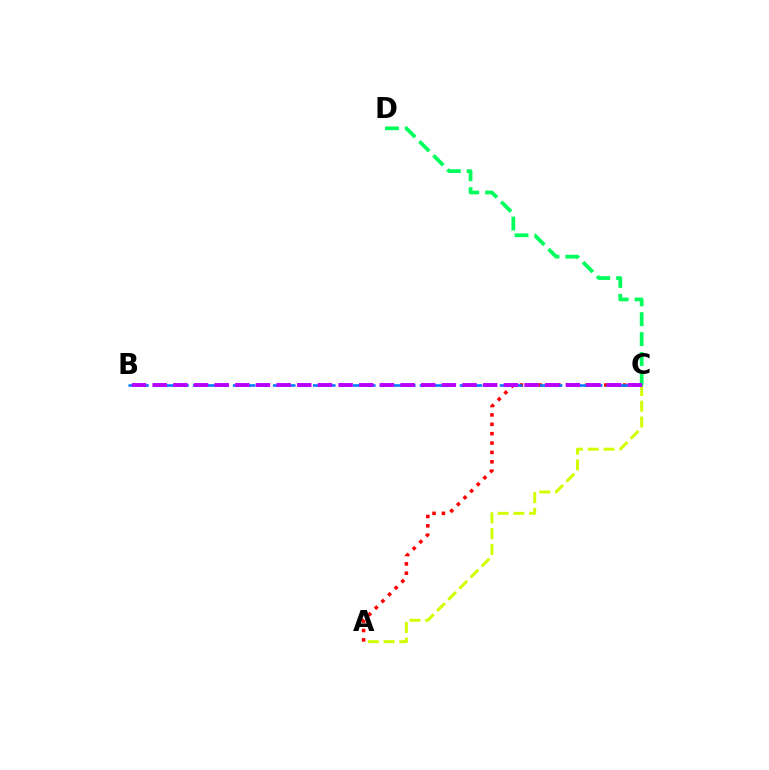{('C', 'D'): [{'color': '#00ff5c', 'line_style': 'dashed', 'thickness': 2.7}], ('A', 'C'): [{'color': '#ff0000', 'line_style': 'dotted', 'thickness': 2.55}, {'color': '#d1ff00', 'line_style': 'dashed', 'thickness': 2.14}], ('B', 'C'): [{'color': '#0074ff', 'line_style': 'dashed', 'thickness': 1.81}, {'color': '#b900ff', 'line_style': 'dashed', 'thickness': 2.81}]}